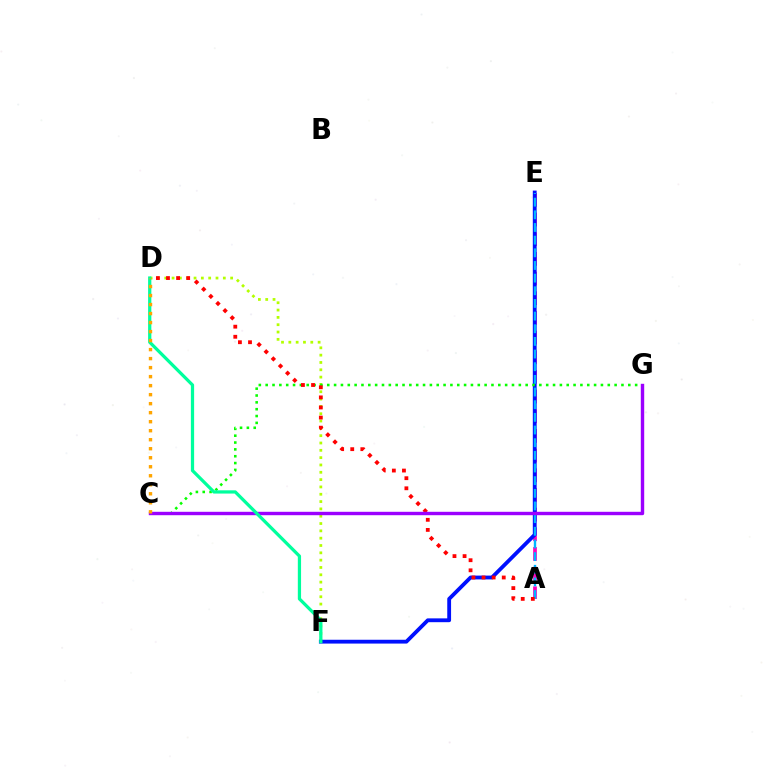{('D', 'F'): [{'color': '#b3ff00', 'line_style': 'dotted', 'thickness': 1.99}, {'color': '#00ff9d', 'line_style': 'solid', 'thickness': 2.33}], ('A', 'E'): [{'color': '#ff00bd', 'line_style': 'dashed', 'thickness': 2.67}, {'color': '#00b5ff', 'line_style': 'dashed', 'thickness': 1.72}], ('E', 'F'): [{'color': '#0010ff', 'line_style': 'solid', 'thickness': 2.75}], ('C', 'G'): [{'color': '#08ff00', 'line_style': 'dotted', 'thickness': 1.86}, {'color': '#9b00ff', 'line_style': 'solid', 'thickness': 2.45}], ('A', 'D'): [{'color': '#ff0000', 'line_style': 'dotted', 'thickness': 2.74}], ('C', 'D'): [{'color': '#ffa500', 'line_style': 'dotted', 'thickness': 2.45}]}